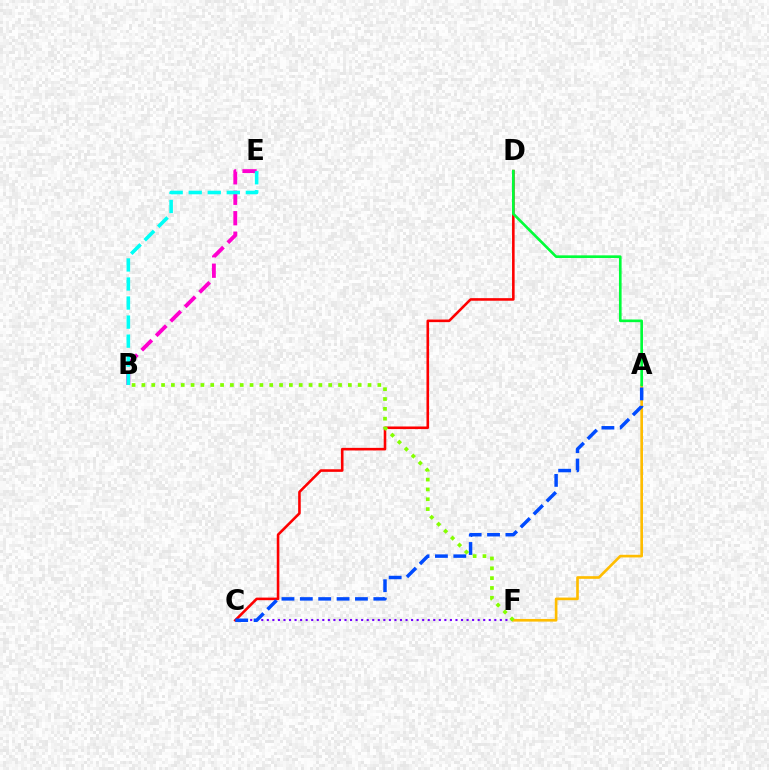{('C', 'F'): [{'color': '#7200ff', 'line_style': 'dotted', 'thickness': 1.51}], ('B', 'E'): [{'color': '#ff00cf', 'line_style': 'dashed', 'thickness': 2.78}, {'color': '#00fff6', 'line_style': 'dashed', 'thickness': 2.59}], ('C', 'D'): [{'color': '#ff0000', 'line_style': 'solid', 'thickness': 1.86}], ('A', 'F'): [{'color': '#ffbd00', 'line_style': 'solid', 'thickness': 1.9}], ('A', 'C'): [{'color': '#004bff', 'line_style': 'dashed', 'thickness': 2.5}], ('B', 'F'): [{'color': '#84ff00', 'line_style': 'dotted', 'thickness': 2.67}], ('A', 'D'): [{'color': '#00ff39', 'line_style': 'solid', 'thickness': 1.91}]}